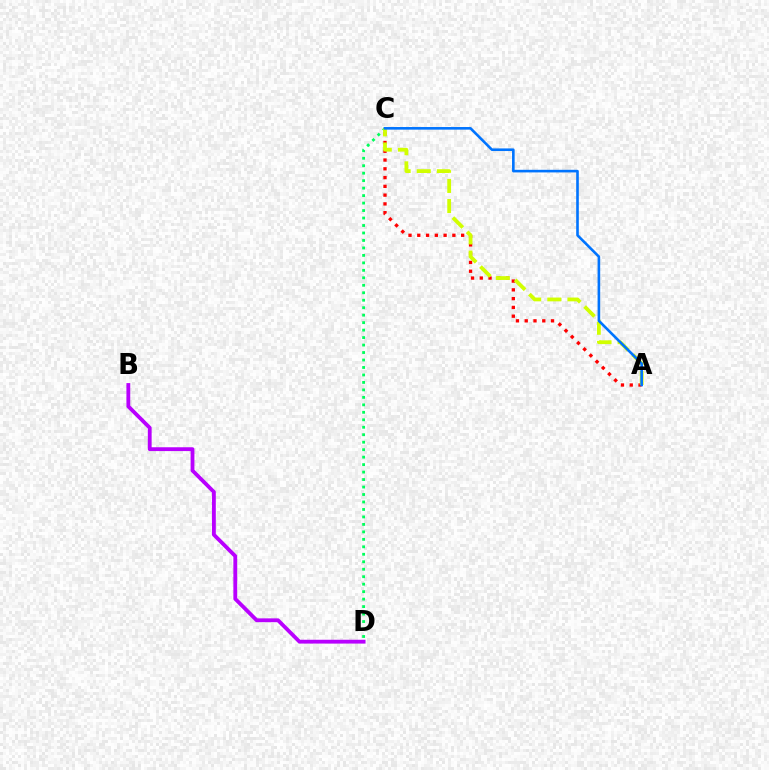{('B', 'D'): [{'color': '#b900ff', 'line_style': 'solid', 'thickness': 2.75}], ('C', 'D'): [{'color': '#00ff5c', 'line_style': 'dotted', 'thickness': 2.03}], ('A', 'C'): [{'color': '#ff0000', 'line_style': 'dotted', 'thickness': 2.38}, {'color': '#d1ff00', 'line_style': 'dashed', 'thickness': 2.73}, {'color': '#0074ff', 'line_style': 'solid', 'thickness': 1.88}]}